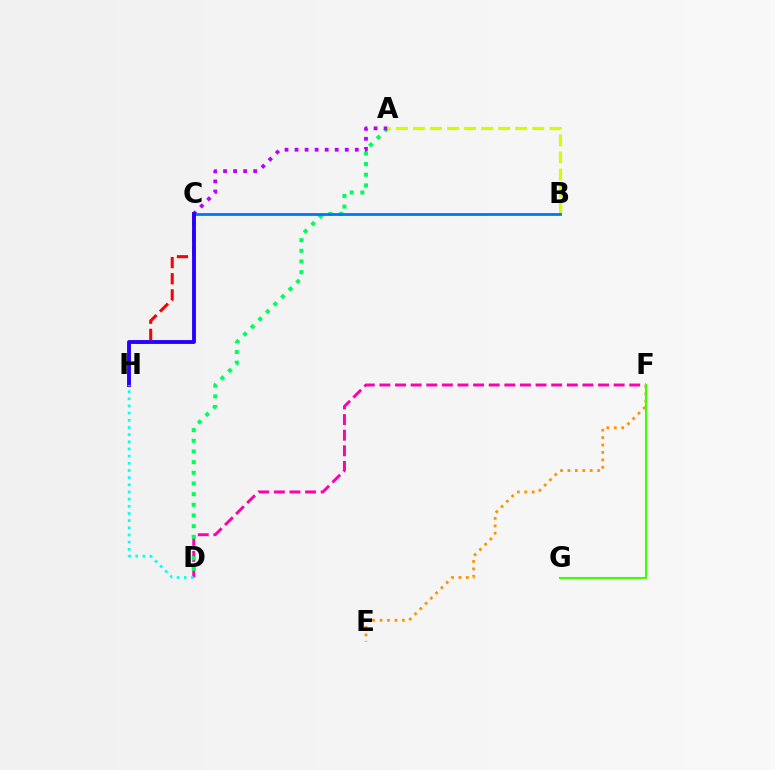{('D', 'F'): [{'color': '#ff00ac', 'line_style': 'dashed', 'thickness': 2.12}], ('C', 'H'): [{'color': '#ff0000', 'line_style': 'dashed', 'thickness': 2.19}, {'color': '#2500ff', 'line_style': 'solid', 'thickness': 2.77}], ('E', 'F'): [{'color': '#ff9400', 'line_style': 'dotted', 'thickness': 2.02}], ('A', 'D'): [{'color': '#00ff5c', 'line_style': 'dotted', 'thickness': 2.9}], ('F', 'G'): [{'color': '#3dff00', 'line_style': 'solid', 'thickness': 1.51}], ('A', 'C'): [{'color': '#b900ff', 'line_style': 'dotted', 'thickness': 2.73}], ('A', 'B'): [{'color': '#d1ff00', 'line_style': 'dashed', 'thickness': 2.32}], ('B', 'C'): [{'color': '#0074ff', 'line_style': 'solid', 'thickness': 1.98}], ('D', 'H'): [{'color': '#00fff6', 'line_style': 'dotted', 'thickness': 1.95}]}